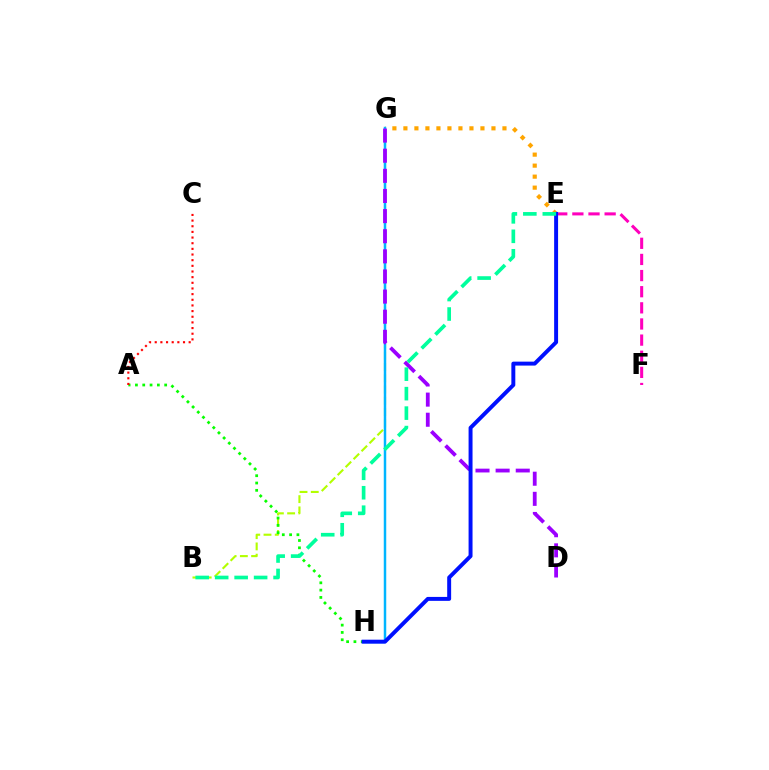{('B', 'G'): [{'color': '#b3ff00', 'line_style': 'dashed', 'thickness': 1.53}], ('E', 'G'): [{'color': '#ffa500', 'line_style': 'dotted', 'thickness': 2.99}], ('A', 'H'): [{'color': '#08ff00', 'line_style': 'dotted', 'thickness': 1.99}], ('E', 'F'): [{'color': '#ff00bd', 'line_style': 'dashed', 'thickness': 2.19}], ('G', 'H'): [{'color': '#00b5ff', 'line_style': 'solid', 'thickness': 1.79}], ('D', 'G'): [{'color': '#9b00ff', 'line_style': 'dashed', 'thickness': 2.73}], ('A', 'C'): [{'color': '#ff0000', 'line_style': 'dotted', 'thickness': 1.54}], ('E', 'H'): [{'color': '#0010ff', 'line_style': 'solid', 'thickness': 2.84}], ('B', 'E'): [{'color': '#00ff9d', 'line_style': 'dashed', 'thickness': 2.64}]}